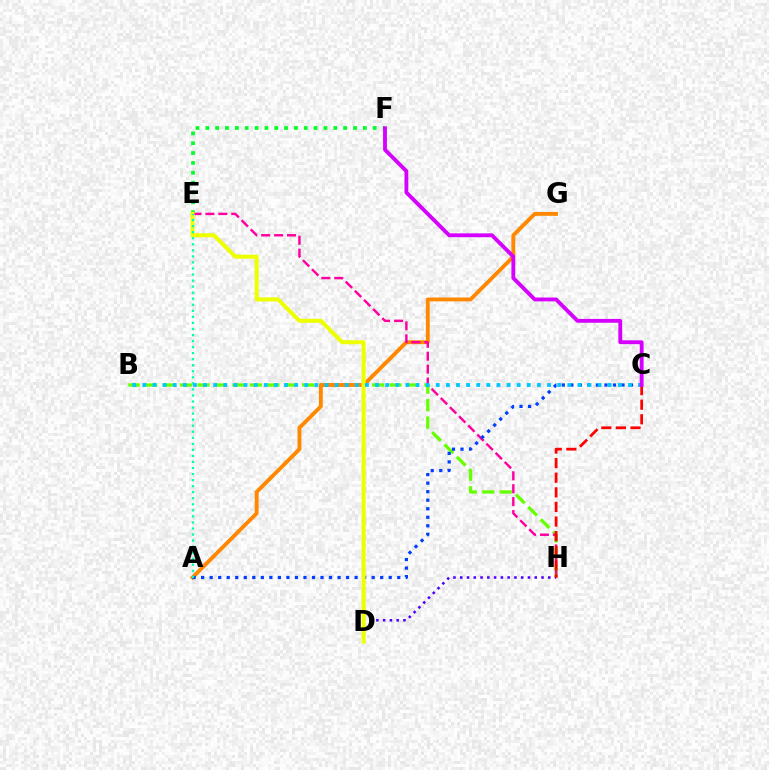{('B', 'H'): [{'color': '#66ff00', 'line_style': 'dashed', 'thickness': 2.37}], ('D', 'H'): [{'color': '#4f00ff', 'line_style': 'dotted', 'thickness': 1.84}], ('E', 'F'): [{'color': '#00ff27', 'line_style': 'dotted', 'thickness': 2.68}], ('A', 'G'): [{'color': '#ff8800', 'line_style': 'solid', 'thickness': 2.79}], ('E', 'H'): [{'color': '#ff00a0', 'line_style': 'dashed', 'thickness': 1.75}], ('A', 'C'): [{'color': '#003fff', 'line_style': 'dotted', 'thickness': 2.32}], ('D', 'E'): [{'color': '#eeff00', 'line_style': 'solid', 'thickness': 2.9}], ('A', 'E'): [{'color': '#00ffaf', 'line_style': 'dotted', 'thickness': 1.64}], ('B', 'C'): [{'color': '#00c7ff', 'line_style': 'dotted', 'thickness': 2.75}], ('C', 'H'): [{'color': '#ff0000', 'line_style': 'dashed', 'thickness': 1.98}], ('C', 'F'): [{'color': '#d600ff', 'line_style': 'solid', 'thickness': 2.77}]}